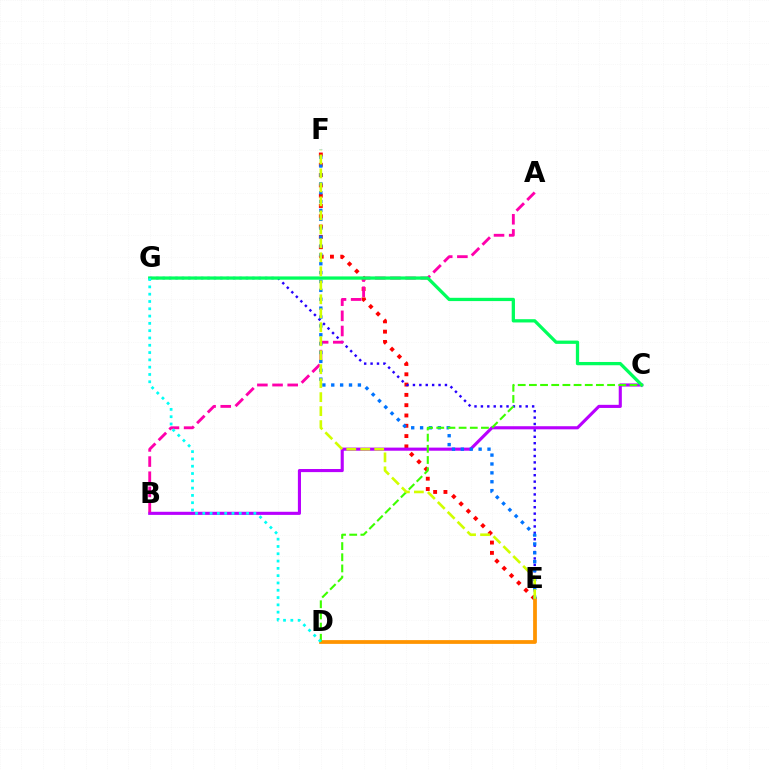{('E', 'F'): [{'color': '#ff0000', 'line_style': 'dotted', 'thickness': 2.8}, {'color': '#0074ff', 'line_style': 'dotted', 'thickness': 2.41}, {'color': '#d1ff00', 'line_style': 'dashed', 'thickness': 1.9}], ('E', 'G'): [{'color': '#2500ff', 'line_style': 'dotted', 'thickness': 1.74}], ('B', 'C'): [{'color': '#b900ff', 'line_style': 'solid', 'thickness': 2.24}], ('A', 'B'): [{'color': '#ff00ac', 'line_style': 'dashed', 'thickness': 2.06}], ('C', 'G'): [{'color': '#00ff5c', 'line_style': 'solid', 'thickness': 2.36}], ('D', 'E'): [{'color': '#ff9400', 'line_style': 'solid', 'thickness': 2.71}], ('C', 'D'): [{'color': '#3dff00', 'line_style': 'dashed', 'thickness': 1.52}], ('D', 'G'): [{'color': '#00fff6', 'line_style': 'dotted', 'thickness': 1.98}]}